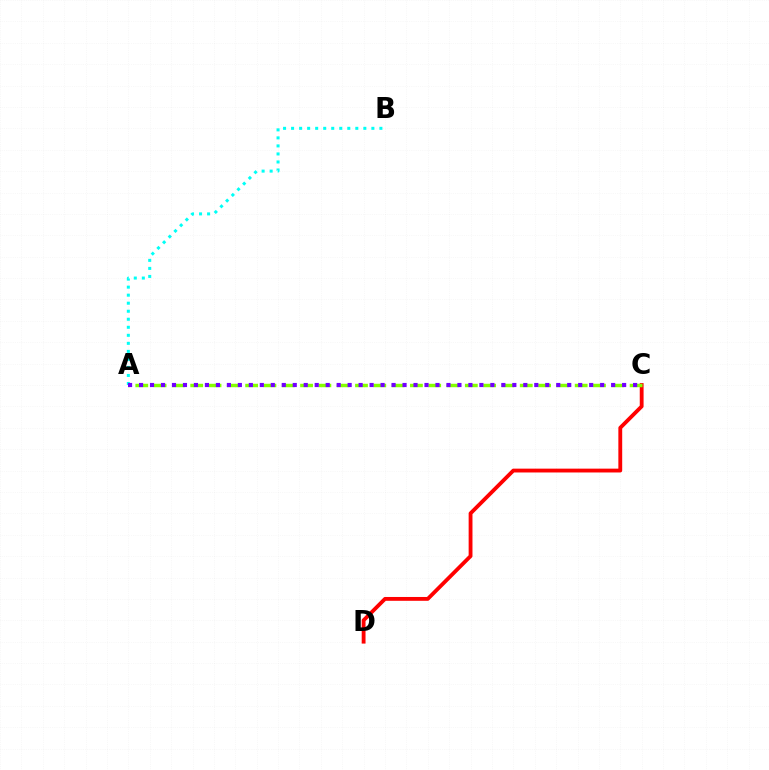{('A', 'B'): [{'color': '#00fff6', 'line_style': 'dotted', 'thickness': 2.18}], ('C', 'D'): [{'color': '#ff0000', 'line_style': 'solid', 'thickness': 2.76}], ('A', 'C'): [{'color': '#84ff00', 'line_style': 'dashed', 'thickness': 2.49}, {'color': '#7200ff', 'line_style': 'dotted', 'thickness': 2.98}]}